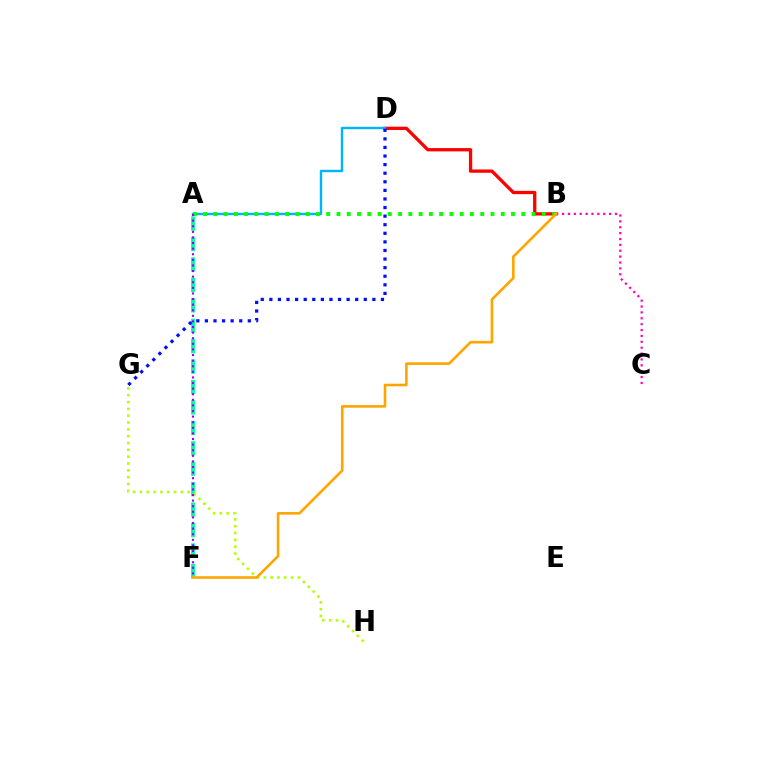{('B', 'C'): [{'color': '#ff00bd', 'line_style': 'dotted', 'thickness': 1.6}], ('A', 'F'): [{'color': '#00ff9d', 'line_style': 'dashed', 'thickness': 2.78}, {'color': '#9b00ff', 'line_style': 'dotted', 'thickness': 1.52}], ('G', 'H'): [{'color': '#b3ff00', 'line_style': 'dotted', 'thickness': 1.86}], ('B', 'D'): [{'color': '#ff0000', 'line_style': 'solid', 'thickness': 2.37}], ('A', 'D'): [{'color': '#00b5ff', 'line_style': 'solid', 'thickness': 1.74}], ('A', 'B'): [{'color': '#08ff00', 'line_style': 'dotted', 'thickness': 2.79}], ('D', 'G'): [{'color': '#0010ff', 'line_style': 'dotted', 'thickness': 2.33}], ('B', 'F'): [{'color': '#ffa500', 'line_style': 'solid', 'thickness': 1.88}]}